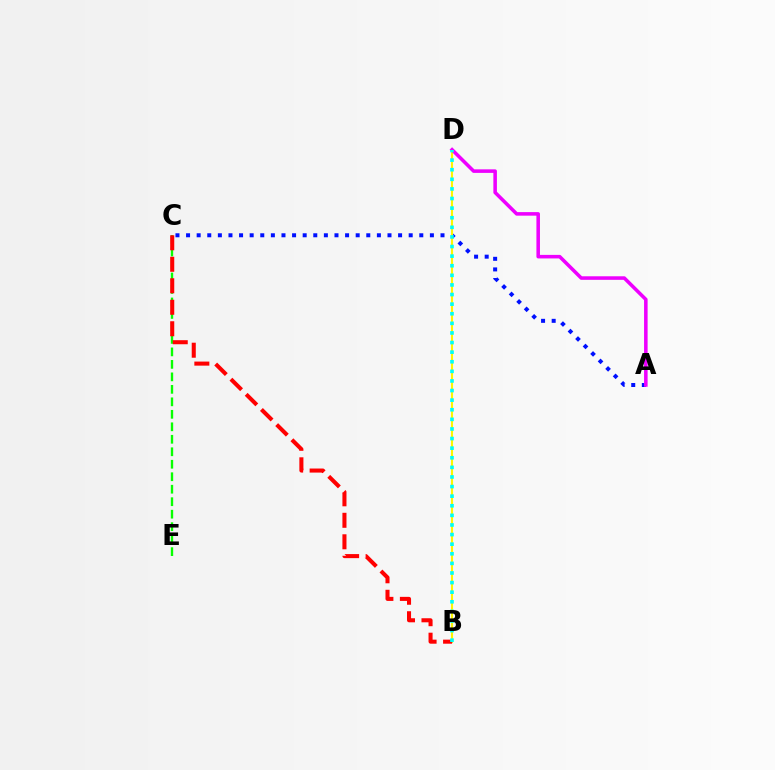{('A', 'C'): [{'color': '#0010ff', 'line_style': 'dotted', 'thickness': 2.88}], ('B', 'D'): [{'color': '#fcf500', 'line_style': 'solid', 'thickness': 1.5}, {'color': '#00fff6', 'line_style': 'dotted', 'thickness': 2.61}], ('C', 'E'): [{'color': '#08ff00', 'line_style': 'dashed', 'thickness': 1.7}], ('A', 'D'): [{'color': '#ee00ff', 'line_style': 'solid', 'thickness': 2.56}], ('B', 'C'): [{'color': '#ff0000', 'line_style': 'dashed', 'thickness': 2.92}]}